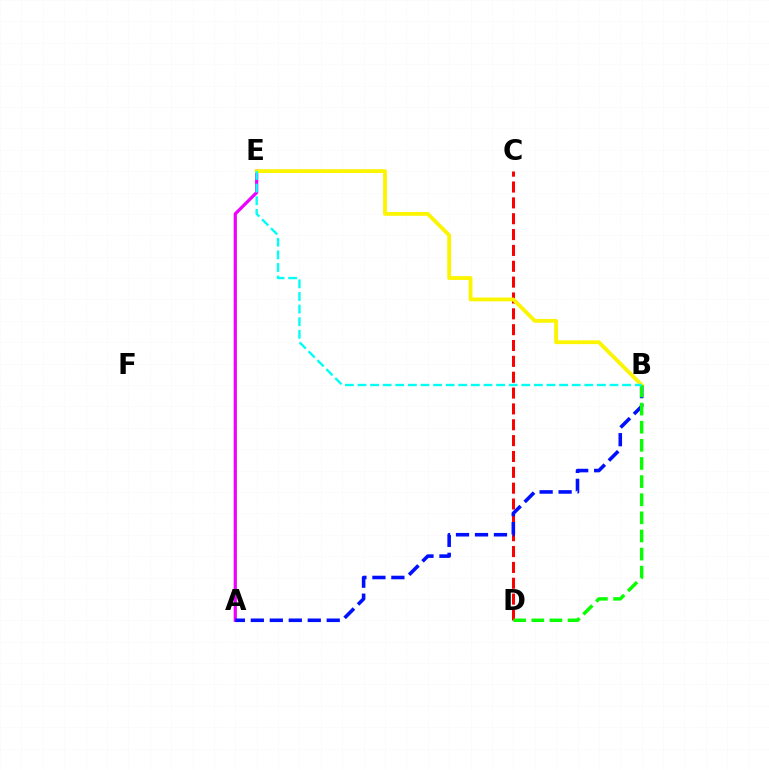{('C', 'D'): [{'color': '#ff0000', 'line_style': 'dashed', 'thickness': 2.15}], ('A', 'E'): [{'color': '#ee00ff', 'line_style': 'solid', 'thickness': 2.32}], ('A', 'B'): [{'color': '#0010ff', 'line_style': 'dashed', 'thickness': 2.58}], ('B', 'E'): [{'color': '#fcf500', 'line_style': 'solid', 'thickness': 2.76}, {'color': '#00fff6', 'line_style': 'dashed', 'thickness': 1.71}], ('B', 'D'): [{'color': '#08ff00', 'line_style': 'dashed', 'thickness': 2.46}]}